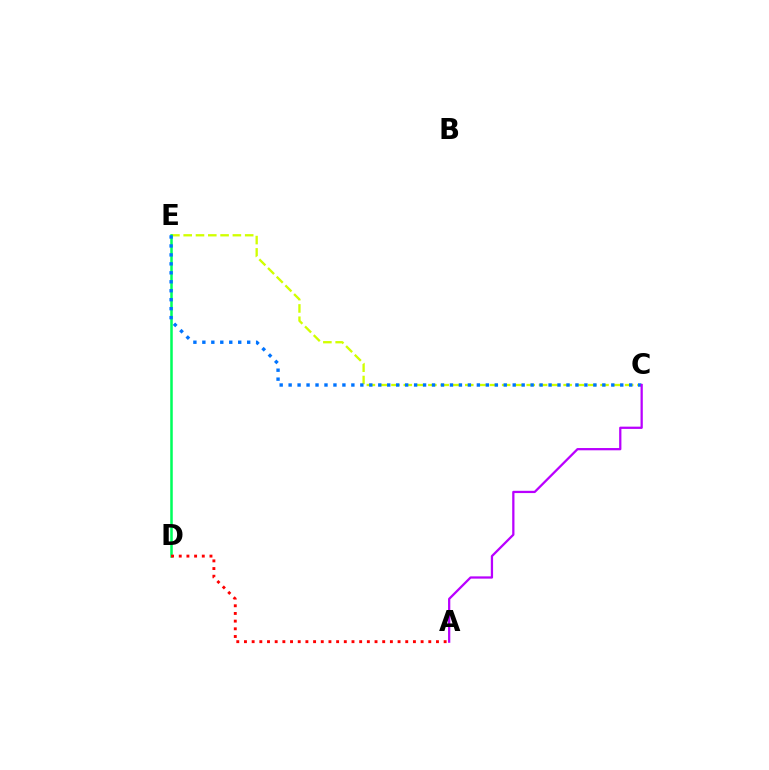{('C', 'E'): [{'color': '#d1ff00', 'line_style': 'dashed', 'thickness': 1.67}, {'color': '#0074ff', 'line_style': 'dotted', 'thickness': 2.44}], ('D', 'E'): [{'color': '#00ff5c', 'line_style': 'solid', 'thickness': 1.82}], ('A', 'C'): [{'color': '#b900ff', 'line_style': 'solid', 'thickness': 1.63}], ('A', 'D'): [{'color': '#ff0000', 'line_style': 'dotted', 'thickness': 2.09}]}